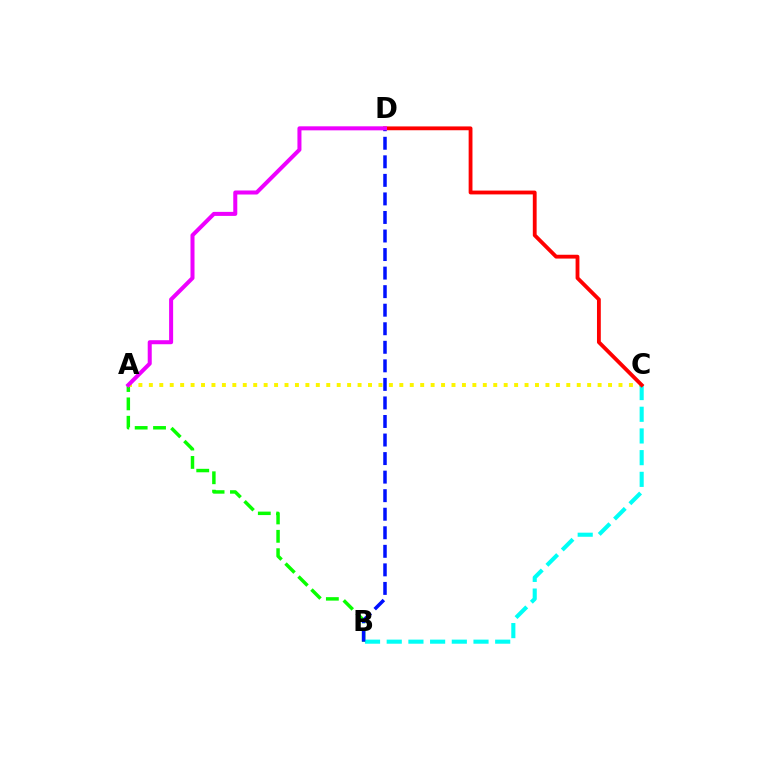{('A', 'B'): [{'color': '#08ff00', 'line_style': 'dashed', 'thickness': 2.49}], ('A', 'C'): [{'color': '#fcf500', 'line_style': 'dotted', 'thickness': 2.84}], ('B', 'C'): [{'color': '#00fff6', 'line_style': 'dashed', 'thickness': 2.95}], ('C', 'D'): [{'color': '#ff0000', 'line_style': 'solid', 'thickness': 2.75}], ('B', 'D'): [{'color': '#0010ff', 'line_style': 'dashed', 'thickness': 2.52}], ('A', 'D'): [{'color': '#ee00ff', 'line_style': 'solid', 'thickness': 2.9}]}